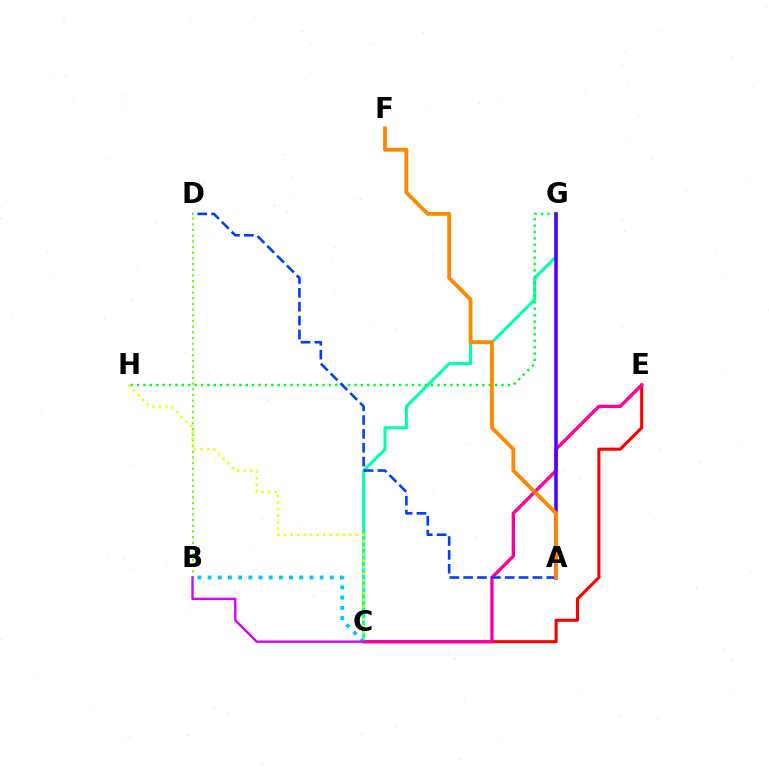{('C', 'E'): [{'color': '#ff0000', 'line_style': 'solid', 'thickness': 2.22}, {'color': '#ff00a0', 'line_style': 'solid', 'thickness': 2.41}], ('C', 'G'): [{'color': '#00ffaf', 'line_style': 'solid', 'thickness': 2.18}], ('B', 'D'): [{'color': '#66ff00', 'line_style': 'dotted', 'thickness': 1.55}], ('G', 'H'): [{'color': '#00ff27', 'line_style': 'dotted', 'thickness': 1.74}], ('C', 'H'): [{'color': '#eeff00', 'line_style': 'dotted', 'thickness': 1.77}], ('A', 'G'): [{'color': '#4f00ff', 'line_style': 'solid', 'thickness': 2.55}], ('A', 'D'): [{'color': '#003fff', 'line_style': 'dashed', 'thickness': 1.88}], ('B', 'C'): [{'color': '#00c7ff', 'line_style': 'dotted', 'thickness': 2.77}, {'color': '#d600ff', 'line_style': 'solid', 'thickness': 1.69}], ('A', 'F'): [{'color': '#ff8800', 'line_style': 'solid', 'thickness': 2.75}]}